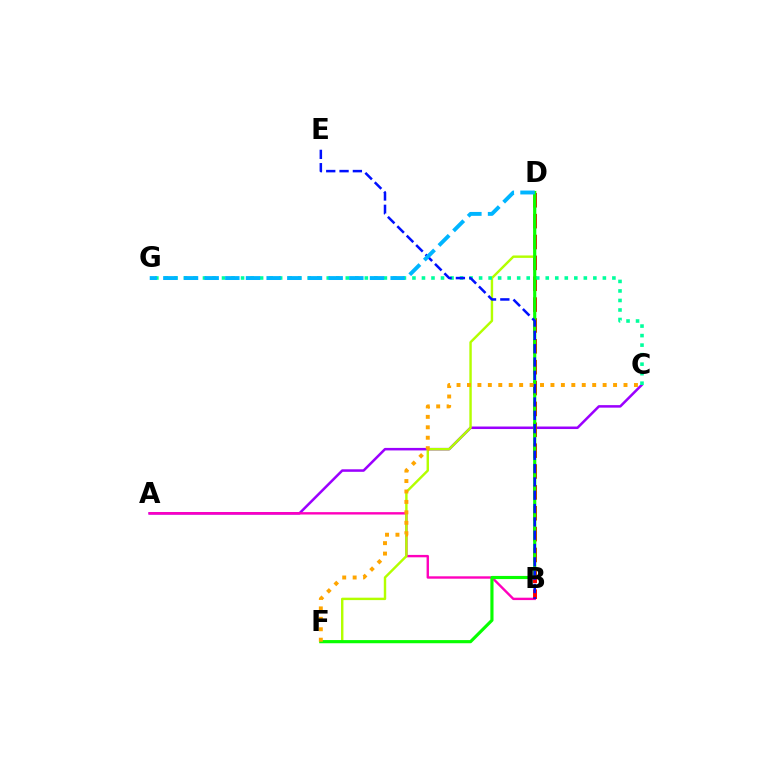{('A', 'C'): [{'color': '#9b00ff', 'line_style': 'solid', 'thickness': 1.82}], ('A', 'B'): [{'color': '#ff00bd', 'line_style': 'solid', 'thickness': 1.72}], ('B', 'D'): [{'color': '#ff0000', 'line_style': 'dashed', 'thickness': 2.83}], ('D', 'F'): [{'color': '#b3ff00', 'line_style': 'solid', 'thickness': 1.74}, {'color': '#08ff00', 'line_style': 'solid', 'thickness': 2.27}], ('C', 'G'): [{'color': '#00ff9d', 'line_style': 'dotted', 'thickness': 2.59}], ('B', 'E'): [{'color': '#0010ff', 'line_style': 'dashed', 'thickness': 1.81}], ('D', 'G'): [{'color': '#00b5ff', 'line_style': 'dashed', 'thickness': 2.81}], ('C', 'F'): [{'color': '#ffa500', 'line_style': 'dotted', 'thickness': 2.84}]}